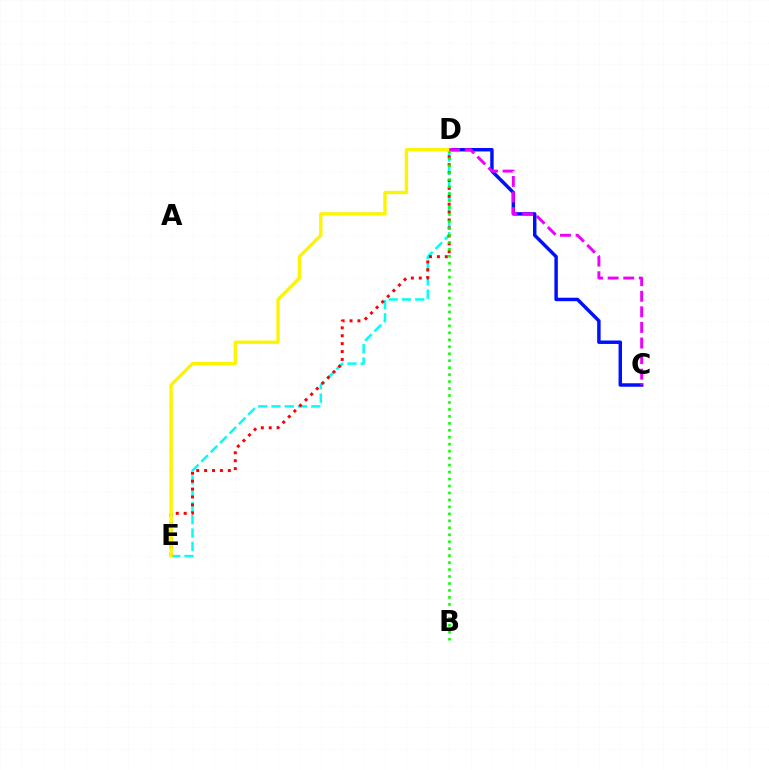{('C', 'D'): [{'color': '#0010ff', 'line_style': 'solid', 'thickness': 2.49}, {'color': '#ee00ff', 'line_style': 'dashed', 'thickness': 2.12}], ('D', 'E'): [{'color': '#00fff6', 'line_style': 'dashed', 'thickness': 1.8}, {'color': '#ff0000', 'line_style': 'dotted', 'thickness': 2.15}, {'color': '#fcf500', 'line_style': 'solid', 'thickness': 2.41}], ('B', 'D'): [{'color': '#08ff00', 'line_style': 'dotted', 'thickness': 1.89}]}